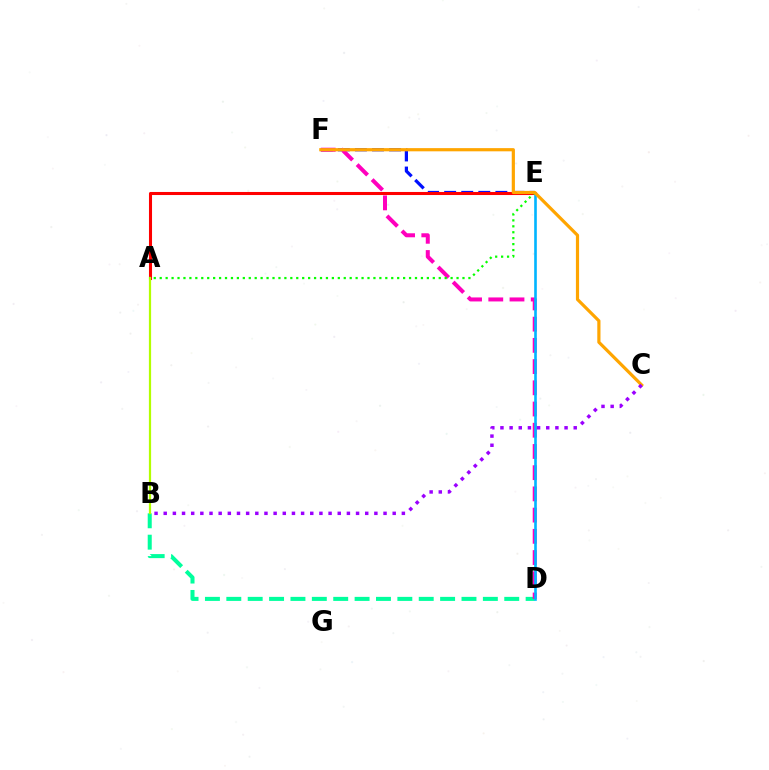{('E', 'F'): [{'color': '#0010ff', 'line_style': 'dashed', 'thickness': 2.32}], ('B', 'D'): [{'color': '#00ff9d', 'line_style': 'dashed', 'thickness': 2.9}], ('D', 'F'): [{'color': '#ff00bd', 'line_style': 'dashed', 'thickness': 2.88}], ('A', 'E'): [{'color': '#ff0000', 'line_style': 'solid', 'thickness': 2.21}, {'color': '#08ff00', 'line_style': 'dotted', 'thickness': 1.61}], ('D', 'E'): [{'color': '#00b5ff', 'line_style': 'solid', 'thickness': 1.89}], ('A', 'B'): [{'color': '#b3ff00', 'line_style': 'solid', 'thickness': 1.6}], ('C', 'F'): [{'color': '#ffa500', 'line_style': 'solid', 'thickness': 2.3}], ('B', 'C'): [{'color': '#9b00ff', 'line_style': 'dotted', 'thickness': 2.49}]}